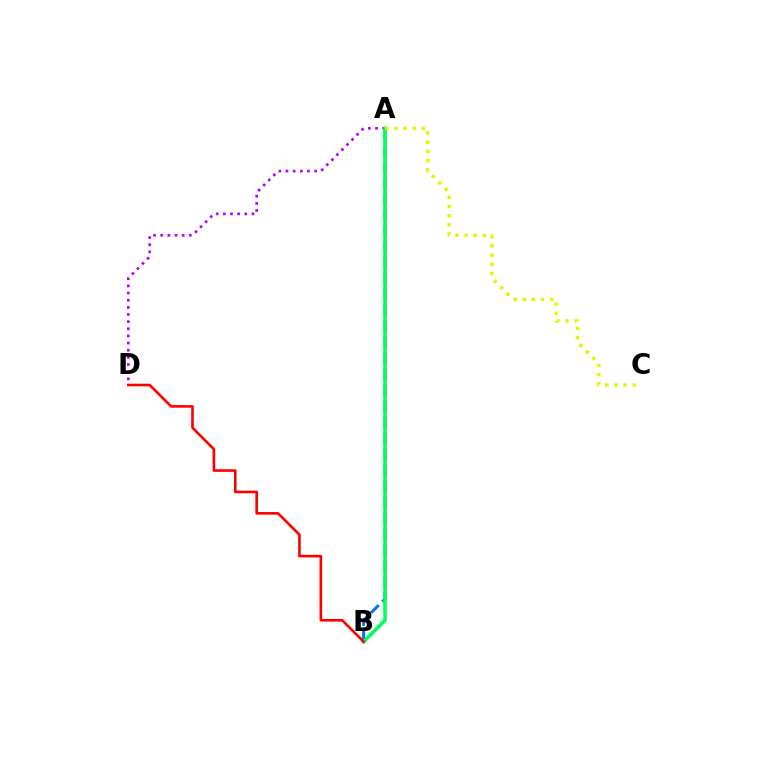{('A', 'B'): [{'color': '#0074ff', 'line_style': 'dashed', 'thickness': 2.16}, {'color': '#00ff5c', 'line_style': 'solid', 'thickness': 2.59}], ('A', 'D'): [{'color': '#b900ff', 'line_style': 'dotted', 'thickness': 1.94}], ('B', 'D'): [{'color': '#ff0000', 'line_style': 'solid', 'thickness': 1.88}], ('A', 'C'): [{'color': '#d1ff00', 'line_style': 'dotted', 'thickness': 2.49}]}